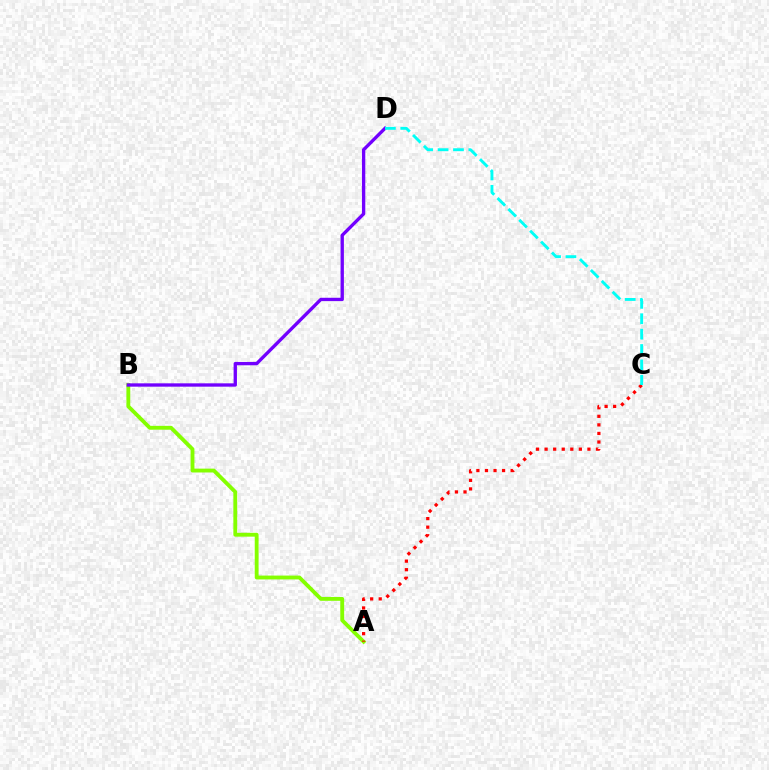{('A', 'B'): [{'color': '#84ff00', 'line_style': 'solid', 'thickness': 2.77}], ('A', 'C'): [{'color': '#ff0000', 'line_style': 'dotted', 'thickness': 2.33}], ('B', 'D'): [{'color': '#7200ff', 'line_style': 'solid', 'thickness': 2.4}], ('C', 'D'): [{'color': '#00fff6', 'line_style': 'dashed', 'thickness': 2.09}]}